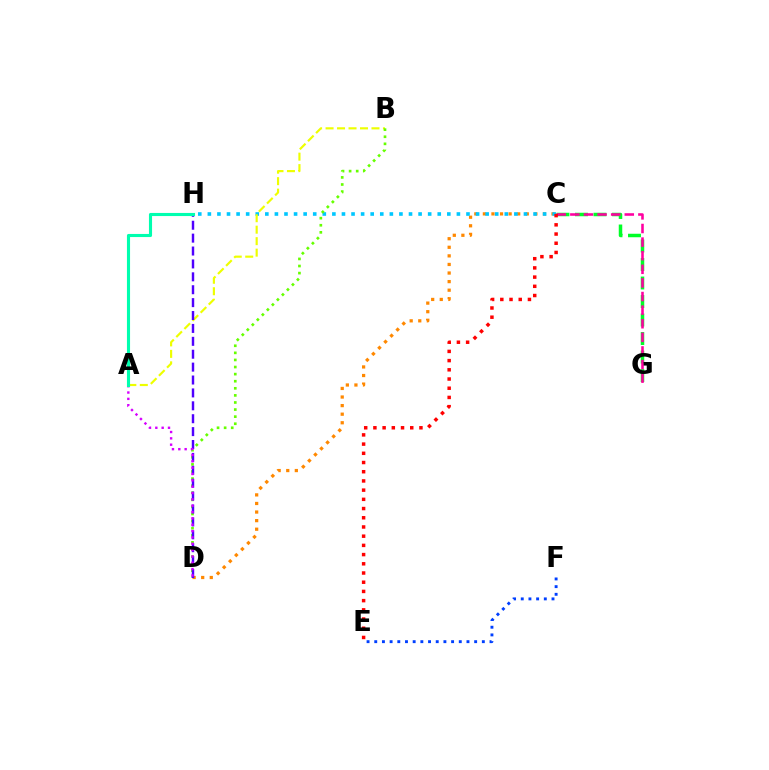{('C', 'G'): [{'color': '#00ff27', 'line_style': 'dashed', 'thickness': 2.51}, {'color': '#ff00a0', 'line_style': 'dashed', 'thickness': 1.85}], ('C', 'D'): [{'color': '#ff8800', 'line_style': 'dotted', 'thickness': 2.33}], ('C', 'H'): [{'color': '#00c7ff', 'line_style': 'dotted', 'thickness': 2.6}], ('E', 'F'): [{'color': '#003fff', 'line_style': 'dotted', 'thickness': 2.09}], ('A', 'B'): [{'color': '#eeff00', 'line_style': 'dashed', 'thickness': 1.56}], ('B', 'D'): [{'color': '#66ff00', 'line_style': 'dotted', 'thickness': 1.93}], ('D', 'H'): [{'color': '#4f00ff', 'line_style': 'dashed', 'thickness': 1.75}], ('A', 'D'): [{'color': '#d600ff', 'line_style': 'dotted', 'thickness': 1.72}], ('A', 'H'): [{'color': '#00ffaf', 'line_style': 'solid', 'thickness': 2.24}], ('C', 'E'): [{'color': '#ff0000', 'line_style': 'dotted', 'thickness': 2.5}]}